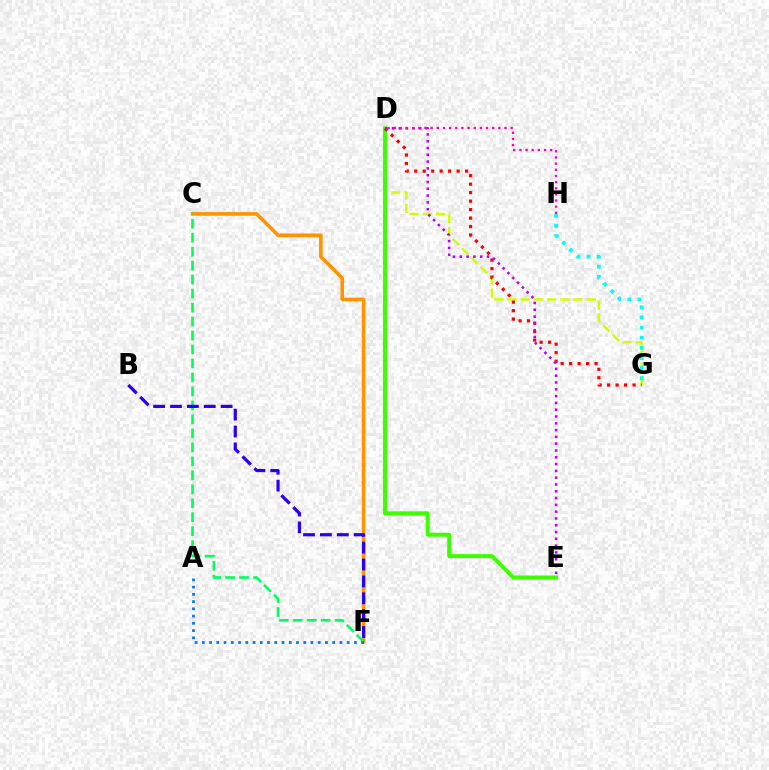{('D', 'G'): [{'color': '#d1ff00', 'line_style': 'dashed', 'thickness': 1.79}, {'color': '#ff0000', 'line_style': 'dotted', 'thickness': 2.3}], ('D', 'E'): [{'color': '#3dff00', 'line_style': 'solid', 'thickness': 2.86}, {'color': '#b900ff', 'line_style': 'dotted', 'thickness': 1.85}], ('C', 'F'): [{'color': '#ff9400', 'line_style': 'solid', 'thickness': 2.61}, {'color': '#00ff5c', 'line_style': 'dashed', 'thickness': 1.9}], ('G', 'H'): [{'color': '#00fff6', 'line_style': 'dotted', 'thickness': 2.75}], ('B', 'F'): [{'color': '#2500ff', 'line_style': 'dashed', 'thickness': 2.29}], ('D', 'H'): [{'color': '#ff00ac', 'line_style': 'dotted', 'thickness': 1.67}], ('A', 'F'): [{'color': '#0074ff', 'line_style': 'dotted', 'thickness': 1.97}]}